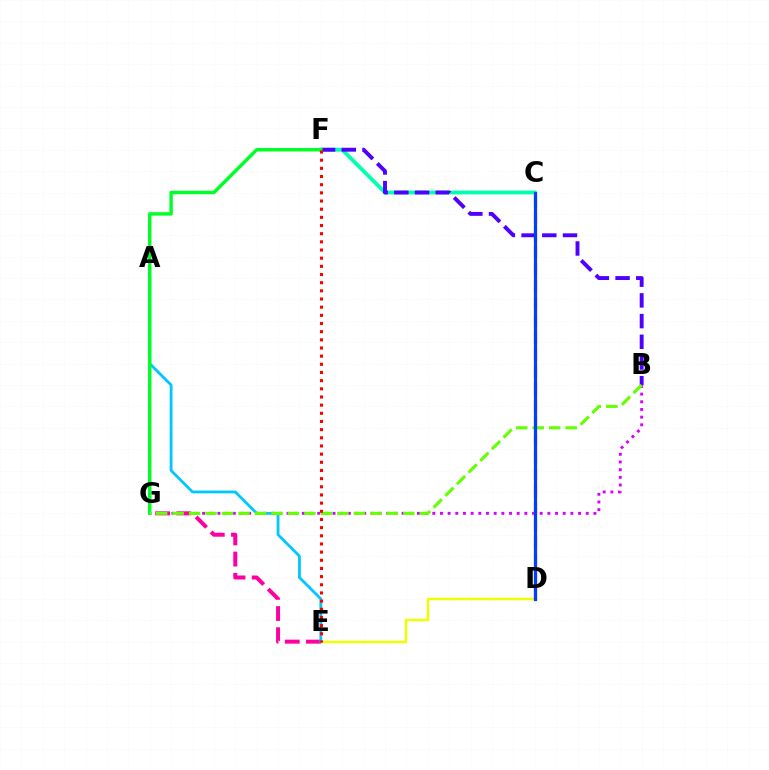{('D', 'E'): [{'color': '#eeff00', 'line_style': 'solid', 'thickness': 1.8}], ('B', 'G'): [{'color': '#d600ff', 'line_style': 'dotted', 'thickness': 2.08}, {'color': '#66ff00', 'line_style': 'dashed', 'thickness': 2.24}], ('C', 'F'): [{'color': '#00ffaf', 'line_style': 'solid', 'thickness': 2.74}], ('C', 'D'): [{'color': '#ff8800', 'line_style': 'dashed', 'thickness': 2.32}, {'color': '#003fff', 'line_style': 'solid', 'thickness': 2.31}], ('B', 'F'): [{'color': '#4f00ff', 'line_style': 'dashed', 'thickness': 2.81}], ('E', 'G'): [{'color': '#ff00a0', 'line_style': 'dashed', 'thickness': 2.88}], ('A', 'E'): [{'color': '#00c7ff', 'line_style': 'solid', 'thickness': 2.01}], ('F', 'G'): [{'color': '#00ff27', 'line_style': 'solid', 'thickness': 2.47}], ('E', 'F'): [{'color': '#ff0000', 'line_style': 'dotted', 'thickness': 2.22}]}